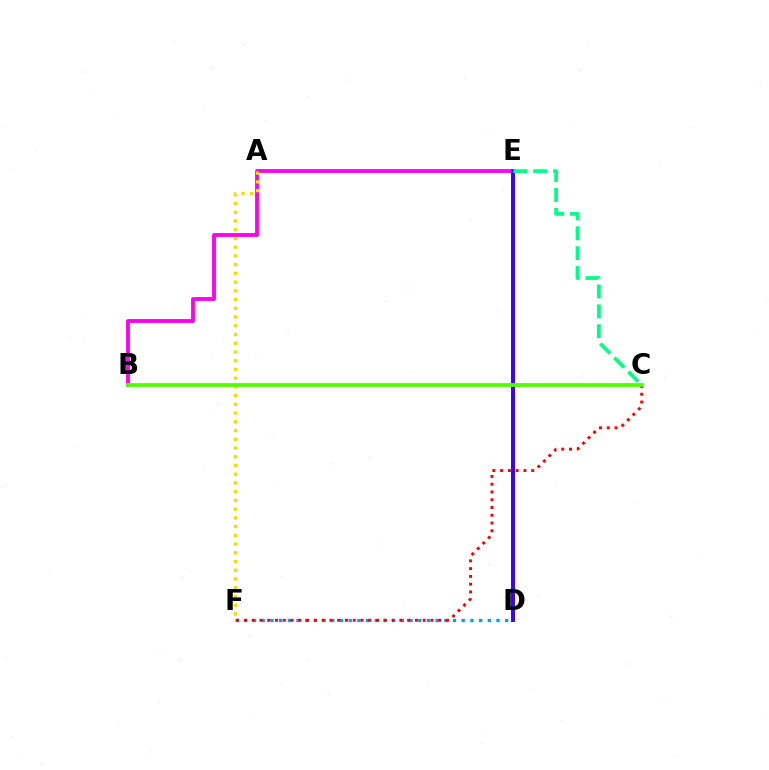{('D', 'F'): [{'color': '#009eff', 'line_style': 'dotted', 'thickness': 2.36}], ('B', 'E'): [{'color': '#ff00ed', 'line_style': 'solid', 'thickness': 2.77}], ('A', 'F'): [{'color': '#ffd500', 'line_style': 'dotted', 'thickness': 2.37}], ('D', 'E'): [{'color': '#3700ff', 'line_style': 'solid', 'thickness': 2.84}], ('C', 'F'): [{'color': '#ff0000', 'line_style': 'dotted', 'thickness': 2.11}], ('B', 'C'): [{'color': '#4fff00', 'line_style': 'solid', 'thickness': 2.7}], ('C', 'E'): [{'color': '#00ff86', 'line_style': 'dashed', 'thickness': 2.7}]}